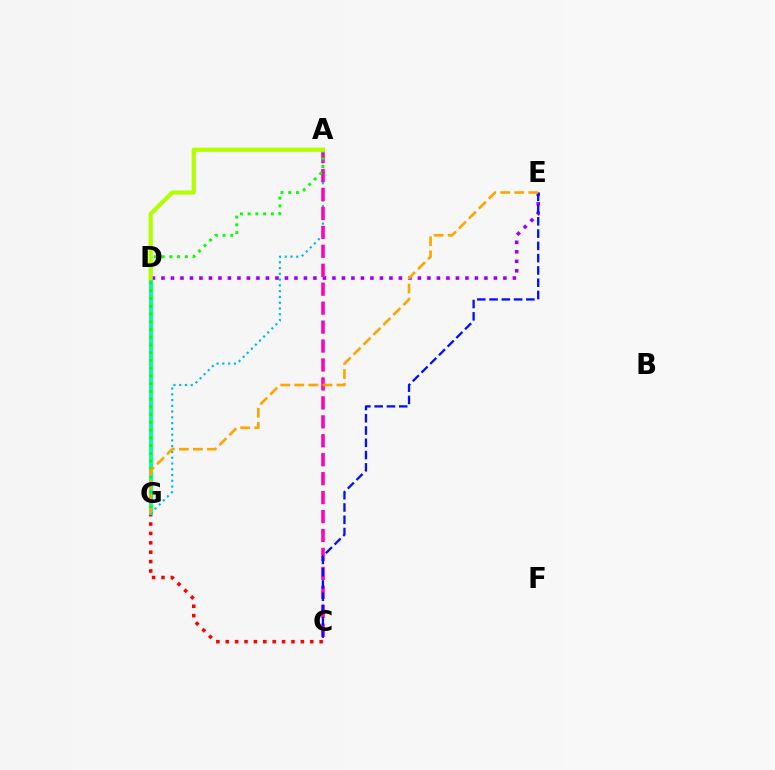{('C', 'G'): [{'color': '#ff0000', 'line_style': 'dotted', 'thickness': 2.55}], ('D', 'G'): [{'color': '#00ff9d', 'line_style': 'solid', 'thickness': 2.82}], ('A', 'G'): [{'color': '#00b5ff', 'line_style': 'dotted', 'thickness': 1.57}, {'color': '#08ff00', 'line_style': 'dotted', 'thickness': 2.1}], ('D', 'E'): [{'color': '#9b00ff', 'line_style': 'dotted', 'thickness': 2.58}], ('A', 'C'): [{'color': '#ff00bd', 'line_style': 'dashed', 'thickness': 2.57}], ('C', 'E'): [{'color': '#0010ff', 'line_style': 'dashed', 'thickness': 1.67}], ('E', 'G'): [{'color': '#ffa500', 'line_style': 'dashed', 'thickness': 1.91}], ('A', 'D'): [{'color': '#b3ff00', 'line_style': 'solid', 'thickness': 3.0}]}